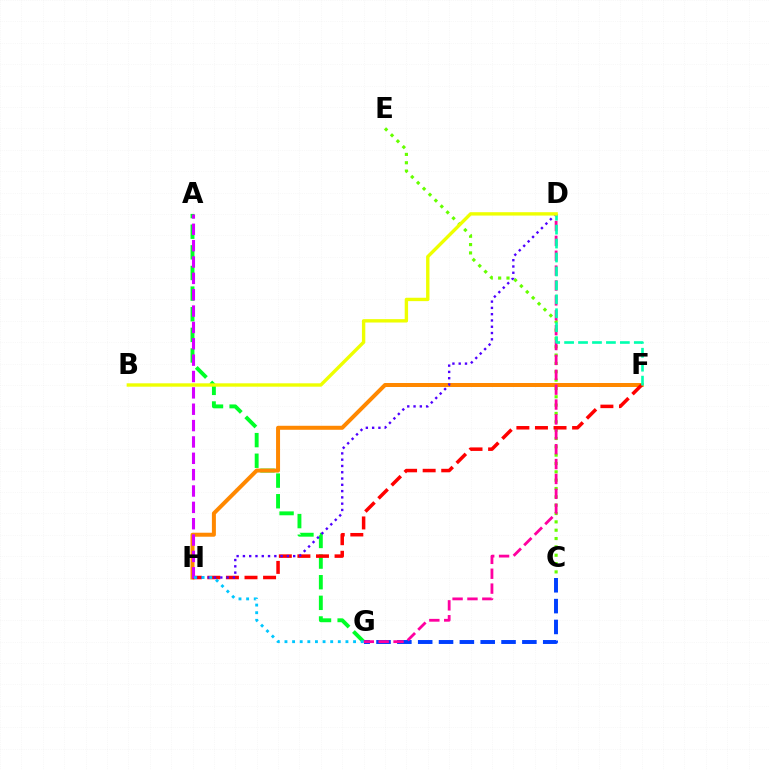{('A', 'G'): [{'color': '#00ff27', 'line_style': 'dashed', 'thickness': 2.8}], ('F', 'H'): [{'color': '#ff8800', 'line_style': 'solid', 'thickness': 2.87}, {'color': '#ff0000', 'line_style': 'dashed', 'thickness': 2.52}], ('C', 'E'): [{'color': '#66ff00', 'line_style': 'dotted', 'thickness': 2.27}], ('C', 'G'): [{'color': '#003fff', 'line_style': 'dashed', 'thickness': 2.83}], ('D', 'H'): [{'color': '#4f00ff', 'line_style': 'dotted', 'thickness': 1.71}], ('D', 'G'): [{'color': '#ff00a0', 'line_style': 'dashed', 'thickness': 2.02}], ('D', 'F'): [{'color': '#00ffaf', 'line_style': 'dashed', 'thickness': 1.89}], ('A', 'H'): [{'color': '#d600ff', 'line_style': 'dashed', 'thickness': 2.22}], ('B', 'D'): [{'color': '#eeff00', 'line_style': 'solid', 'thickness': 2.44}], ('G', 'H'): [{'color': '#00c7ff', 'line_style': 'dotted', 'thickness': 2.07}]}